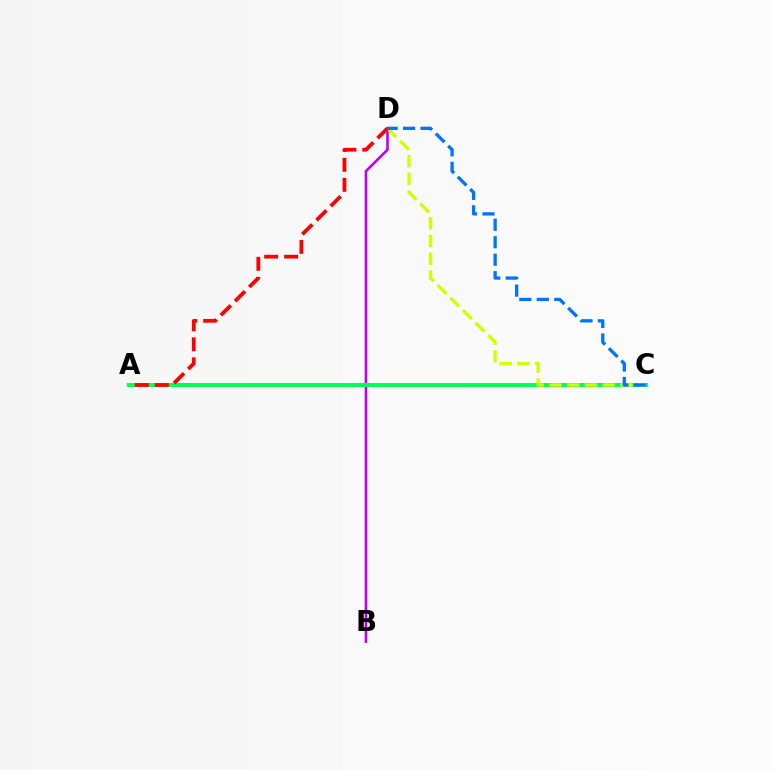{('B', 'D'): [{'color': '#b900ff', 'line_style': 'solid', 'thickness': 1.85}], ('A', 'C'): [{'color': '#00ff5c', 'line_style': 'solid', 'thickness': 2.87}], ('C', 'D'): [{'color': '#d1ff00', 'line_style': 'dashed', 'thickness': 2.41}, {'color': '#0074ff', 'line_style': 'dashed', 'thickness': 2.37}], ('A', 'D'): [{'color': '#ff0000', 'line_style': 'dashed', 'thickness': 2.72}]}